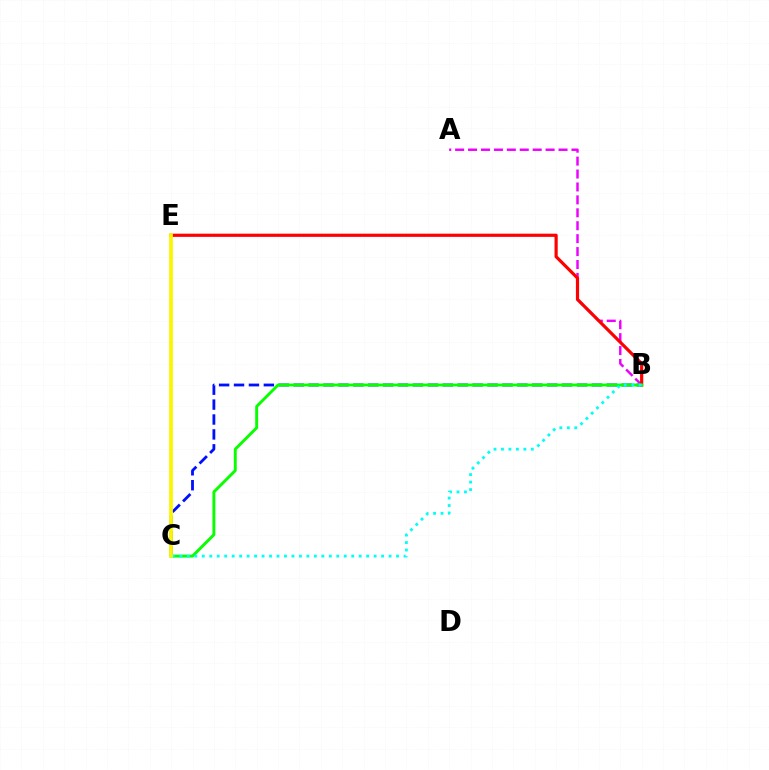{('B', 'C'): [{'color': '#0010ff', 'line_style': 'dashed', 'thickness': 2.03}, {'color': '#08ff00', 'line_style': 'solid', 'thickness': 2.1}, {'color': '#00fff6', 'line_style': 'dotted', 'thickness': 2.03}], ('A', 'B'): [{'color': '#ee00ff', 'line_style': 'dashed', 'thickness': 1.76}], ('B', 'E'): [{'color': '#ff0000', 'line_style': 'solid', 'thickness': 2.29}], ('C', 'E'): [{'color': '#fcf500', 'line_style': 'solid', 'thickness': 2.68}]}